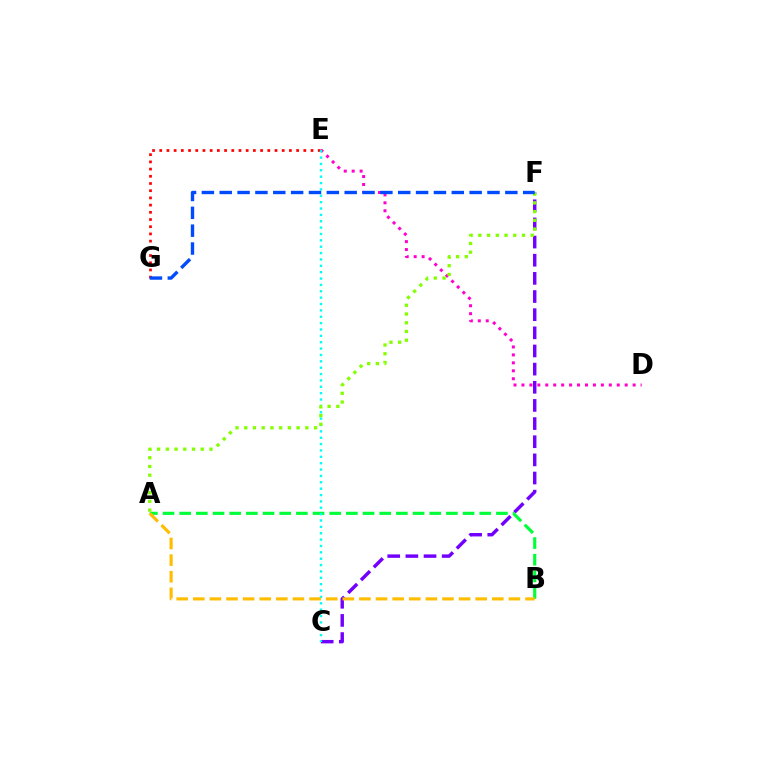{('D', 'E'): [{'color': '#ff00cf', 'line_style': 'dotted', 'thickness': 2.16}], ('C', 'F'): [{'color': '#7200ff', 'line_style': 'dashed', 'thickness': 2.47}], ('A', 'B'): [{'color': '#00ff39', 'line_style': 'dashed', 'thickness': 2.26}, {'color': '#ffbd00', 'line_style': 'dashed', 'thickness': 2.26}], ('E', 'G'): [{'color': '#ff0000', 'line_style': 'dotted', 'thickness': 1.96}], ('C', 'E'): [{'color': '#00fff6', 'line_style': 'dotted', 'thickness': 1.73}], ('A', 'F'): [{'color': '#84ff00', 'line_style': 'dotted', 'thickness': 2.37}], ('F', 'G'): [{'color': '#004bff', 'line_style': 'dashed', 'thickness': 2.43}]}